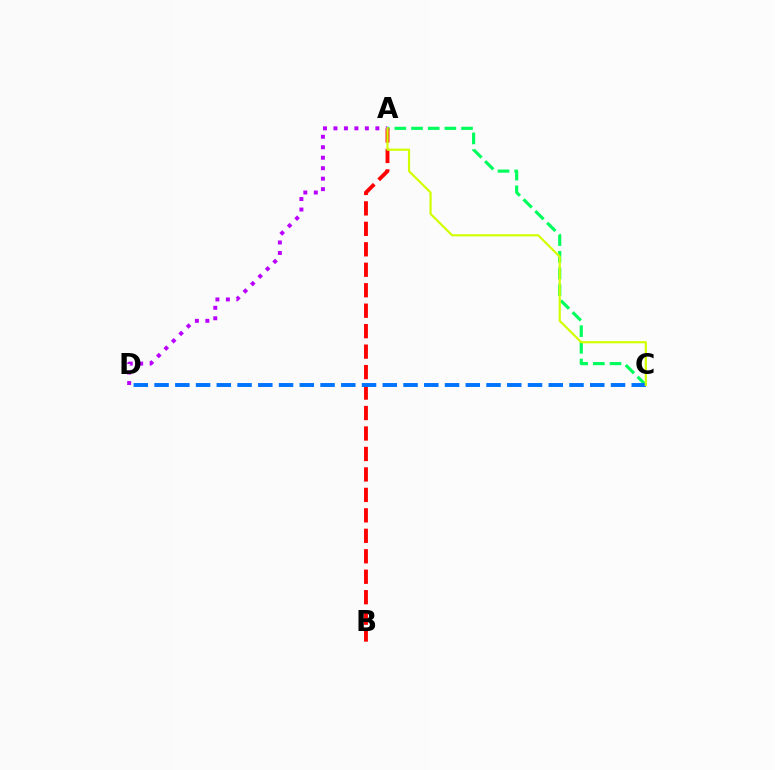{('A', 'C'): [{'color': '#00ff5c', 'line_style': 'dashed', 'thickness': 2.27}, {'color': '#d1ff00', 'line_style': 'solid', 'thickness': 1.58}], ('A', 'B'): [{'color': '#ff0000', 'line_style': 'dashed', 'thickness': 2.78}], ('A', 'D'): [{'color': '#b900ff', 'line_style': 'dotted', 'thickness': 2.85}], ('C', 'D'): [{'color': '#0074ff', 'line_style': 'dashed', 'thickness': 2.82}]}